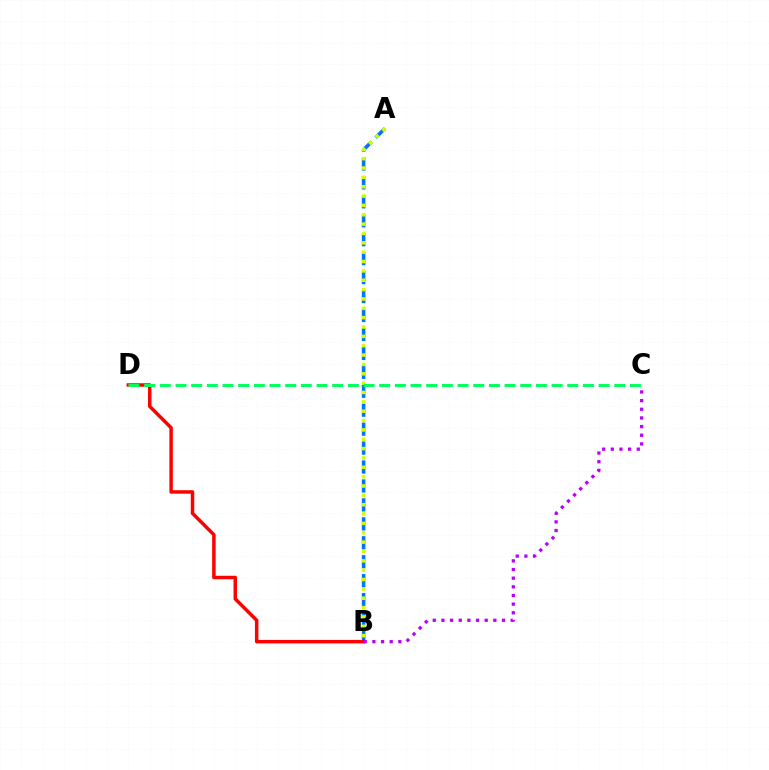{('A', 'B'): [{'color': '#0074ff', 'line_style': 'dashed', 'thickness': 2.57}, {'color': '#d1ff00', 'line_style': 'dotted', 'thickness': 2.54}], ('B', 'D'): [{'color': '#ff0000', 'line_style': 'solid', 'thickness': 2.5}], ('C', 'D'): [{'color': '#00ff5c', 'line_style': 'dashed', 'thickness': 2.13}], ('B', 'C'): [{'color': '#b900ff', 'line_style': 'dotted', 'thickness': 2.35}]}